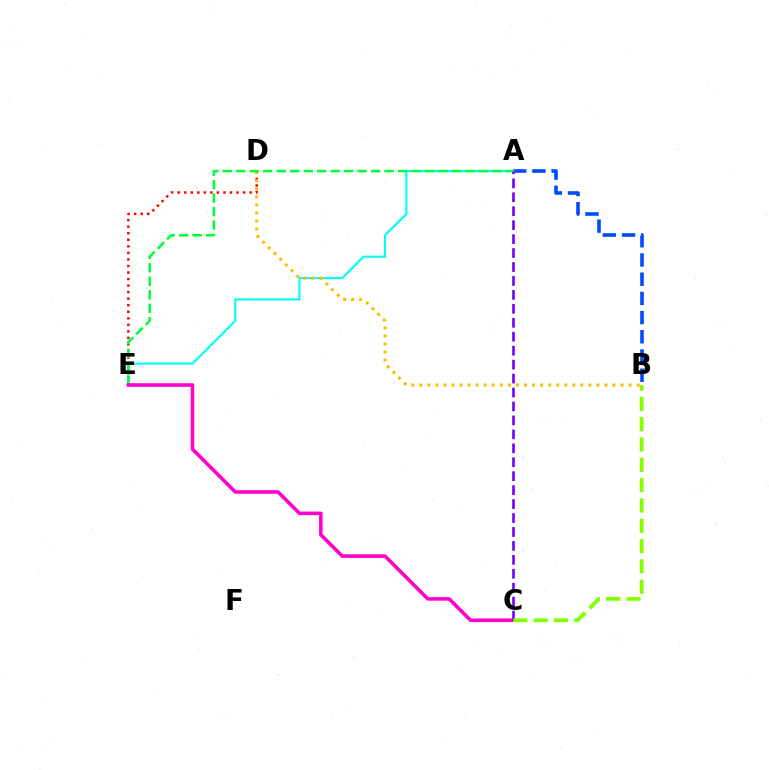{('A', 'B'): [{'color': '#004bff', 'line_style': 'dashed', 'thickness': 2.61}], ('D', 'E'): [{'color': '#ff0000', 'line_style': 'dotted', 'thickness': 1.78}], ('A', 'E'): [{'color': '#00fff6', 'line_style': 'solid', 'thickness': 1.54}, {'color': '#00ff39', 'line_style': 'dashed', 'thickness': 1.83}], ('B', 'D'): [{'color': '#ffbd00', 'line_style': 'dotted', 'thickness': 2.19}], ('C', 'E'): [{'color': '#ff00cf', 'line_style': 'solid', 'thickness': 2.57}], ('A', 'C'): [{'color': '#7200ff', 'line_style': 'dashed', 'thickness': 1.89}], ('B', 'C'): [{'color': '#84ff00', 'line_style': 'dashed', 'thickness': 2.76}]}